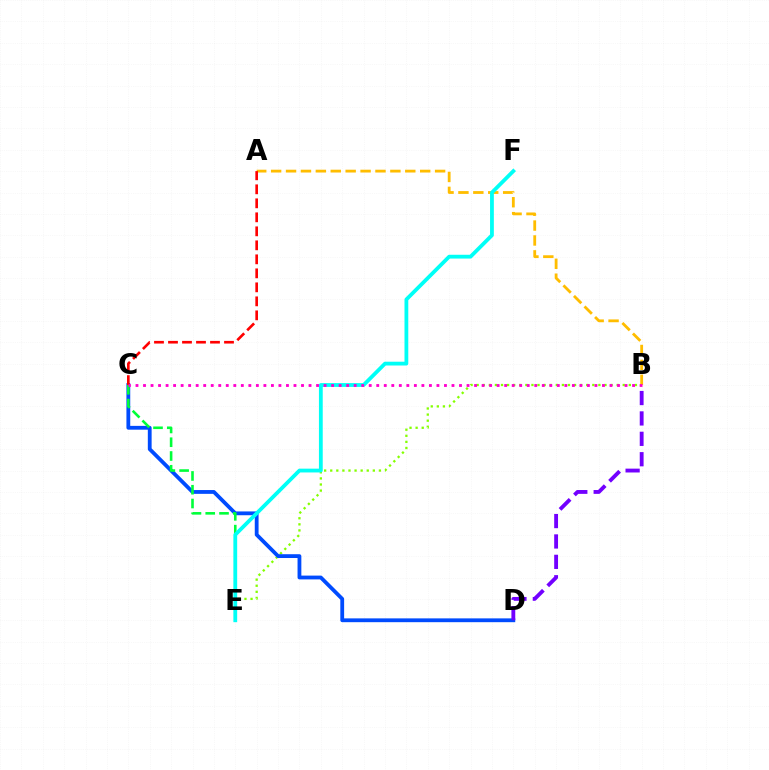{('B', 'E'): [{'color': '#84ff00', 'line_style': 'dotted', 'thickness': 1.65}], ('C', 'D'): [{'color': '#004bff', 'line_style': 'solid', 'thickness': 2.74}], ('B', 'D'): [{'color': '#7200ff', 'line_style': 'dashed', 'thickness': 2.77}], ('A', 'B'): [{'color': '#ffbd00', 'line_style': 'dashed', 'thickness': 2.03}], ('A', 'C'): [{'color': '#ff0000', 'line_style': 'dashed', 'thickness': 1.9}], ('C', 'E'): [{'color': '#00ff39', 'line_style': 'dashed', 'thickness': 1.87}], ('E', 'F'): [{'color': '#00fff6', 'line_style': 'solid', 'thickness': 2.73}], ('B', 'C'): [{'color': '#ff00cf', 'line_style': 'dotted', 'thickness': 2.04}]}